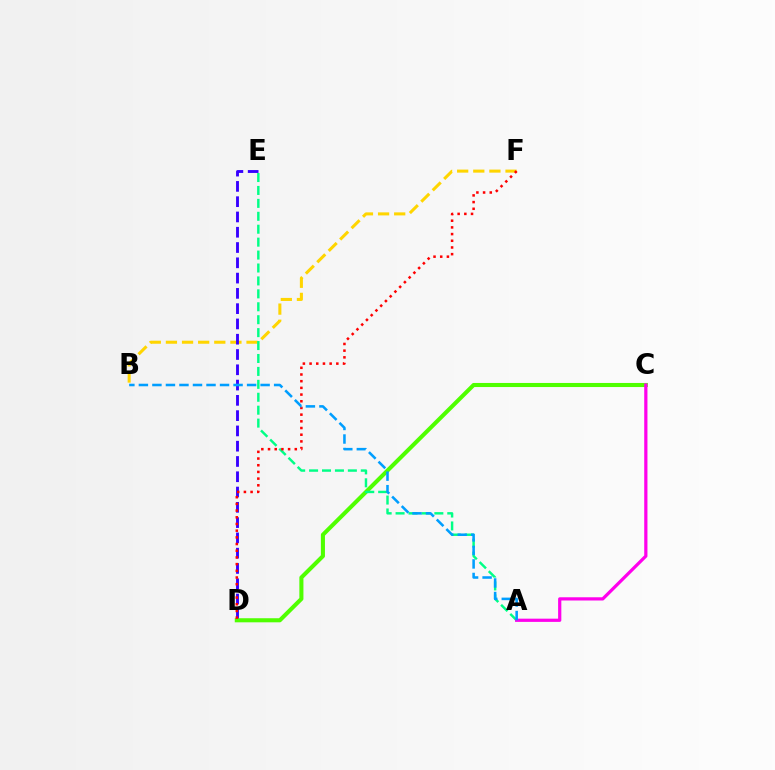{('B', 'F'): [{'color': '#ffd500', 'line_style': 'dashed', 'thickness': 2.19}], ('D', 'E'): [{'color': '#3700ff', 'line_style': 'dashed', 'thickness': 2.08}], ('C', 'D'): [{'color': '#4fff00', 'line_style': 'solid', 'thickness': 2.94}], ('A', 'E'): [{'color': '#00ff86', 'line_style': 'dashed', 'thickness': 1.76}], ('A', 'C'): [{'color': '#ff00ed', 'line_style': 'solid', 'thickness': 2.32}], ('D', 'F'): [{'color': '#ff0000', 'line_style': 'dotted', 'thickness': 1.82}], ('A', 'B'): [{'color': '#009eff', 'line_style': 'dashed', 'thickness': 1.84}]}